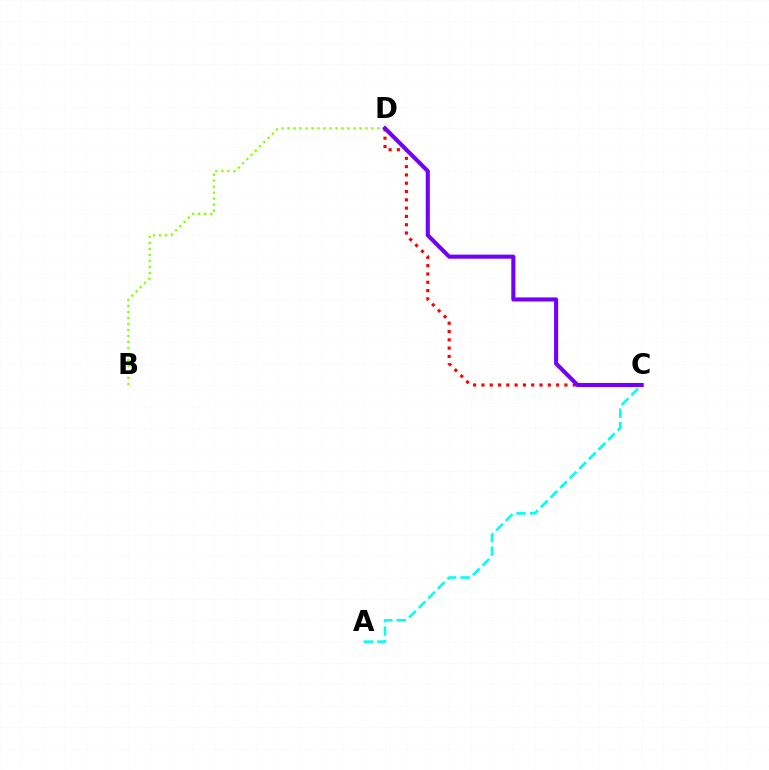{('A', 'C'): [{'color': '#00fff6', 'line_style': 'dashed', 'thickness': 1.84}], ('C', 'D'): [{'color': '#ff0000', 'line_style': 'dotted', 'thickness': 2.26}, {'color': '#7200ff', 'line_style': 'solid', 'thickness': 2.93}], ('B', 'D'): [{'color': '#84ff00', 'line_style': 'dotted', 'thickness': 1.63}]}